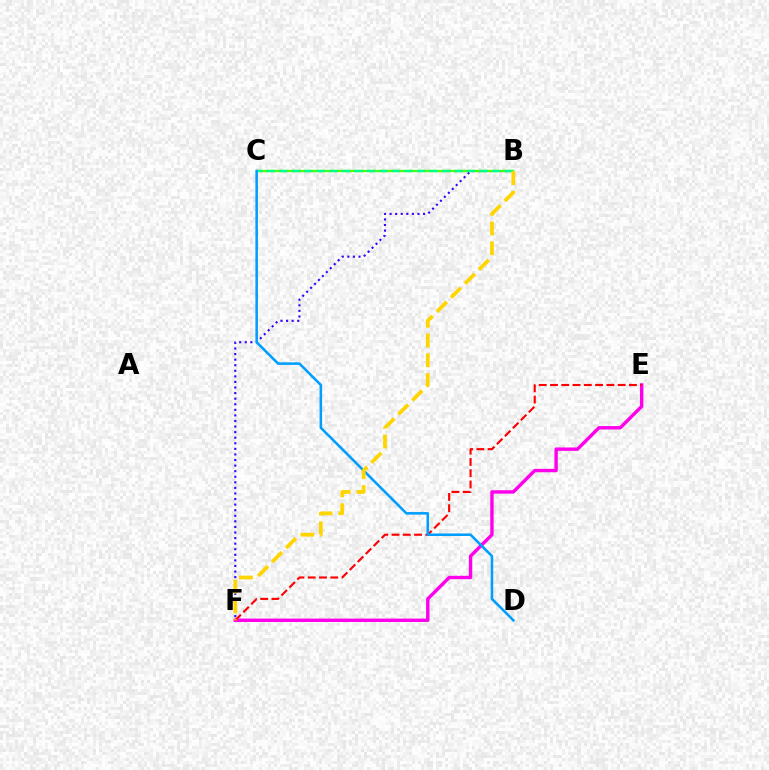{('B', 'F'): [{'color': '#3700ff', 'line_style': 'dotted', 'thickness': 1.52}, {'color': '#ffd500', 'line_style': 'dashed', 'thickness': 2.69}], ('E', 'F'): [{'color': '#ff00ed', 'line_style': 'solid', 'thickness': 2.45}, {'color': '#ff0000', 'line_style': 'dashed', 'thickness': 1.53}], ('B', 'C'): [{'color': '#4fff00', 'line_style': 'solid', 'thickness': 1.66}, {'color': '#00ff86', 'line_style': 'dashed', 'thickness': 1.7}], ('C', 'D'): [{'color': '#009eff', 'line_style': 'solid', 'thickness': 1.84}]}